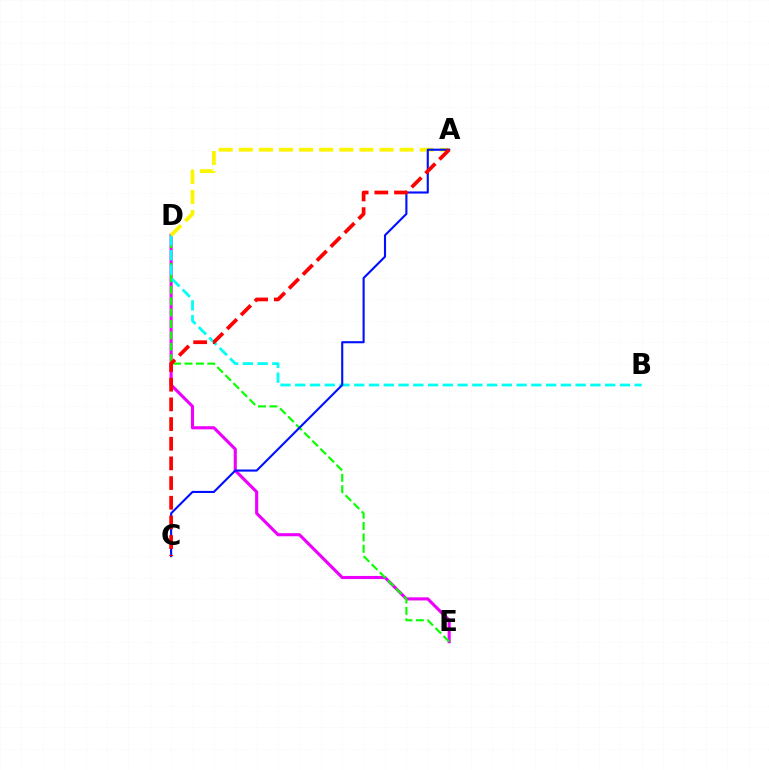{('D', 'E'): [{'color': '#ee00ff', 'line_style': 'solid', 'thickness': 2.24}, {'color': '#08ff00', 'line_style': 'dashed', 'thickness': 1.55}], ('B', 'D'): [{'color': '#00fff6', 'line_style': 'dashed', 'thickness': 2.0}], ('A', 'D'): [{'color': '#fcf500', 'line_style': 'dashed', 'thickness': 2.73}], ('A', 'C'): [{'color': '#0010ff', 'line_style': 'solid', 'thickness': 1.52}, {'color': '#ff0000', 'line_style': 'dashed', 'thickness': 2.67}]}